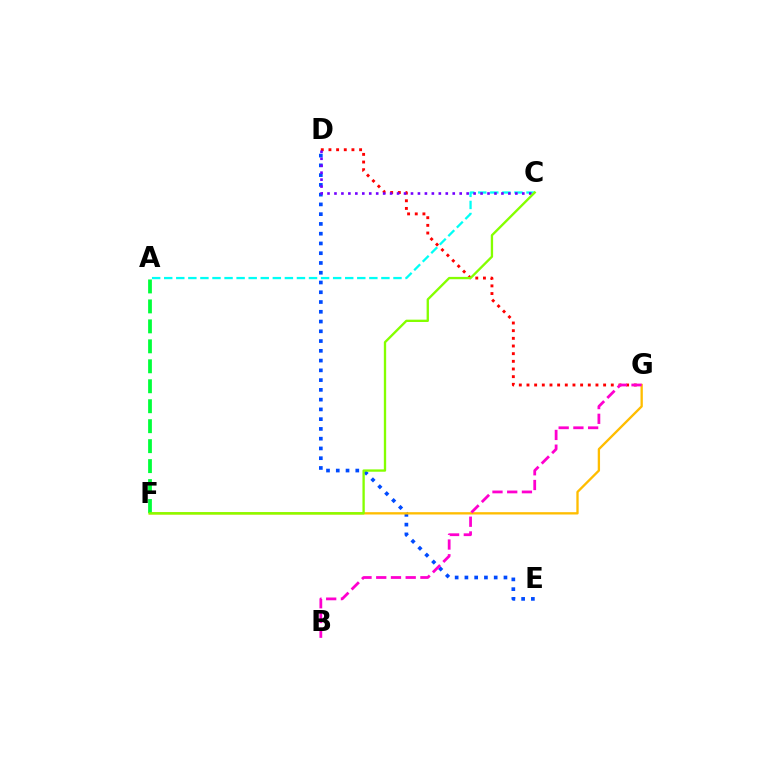{('D', 'E'): [{'color': '#004bff', 'line_style': 'dotted', 'thickness': 2.65}], ('D', 'G'): [{'color': '#ff0000', 'line_style': 'dotted', 'thickness': 2.08}], ('A', 'C'): [{'color': '#00fff6', 'line_style': 'dashed', 'thickness': 1.64}], ('F', 'G'): [{'color': '#ffbd00', 'line_style': 'solid', 'thickness': 1.67}], ('A', 'F'): [{'color': '#00ff39', 'line_style': 'dashed', 'thickness': 2.71}], ('B', 'G'): [{'color': '#ff00cf', 'line_style': 'dashed', 'thickness': 2.0}], ('C', 'D'): [{'color': '#7200ff', 'line_style': 'dotted', 'thickness': 1.89}], ('C', 'F'): [{'color': '#84ff00', 'line_style': 'solid', 'thickness': 1.68}]}